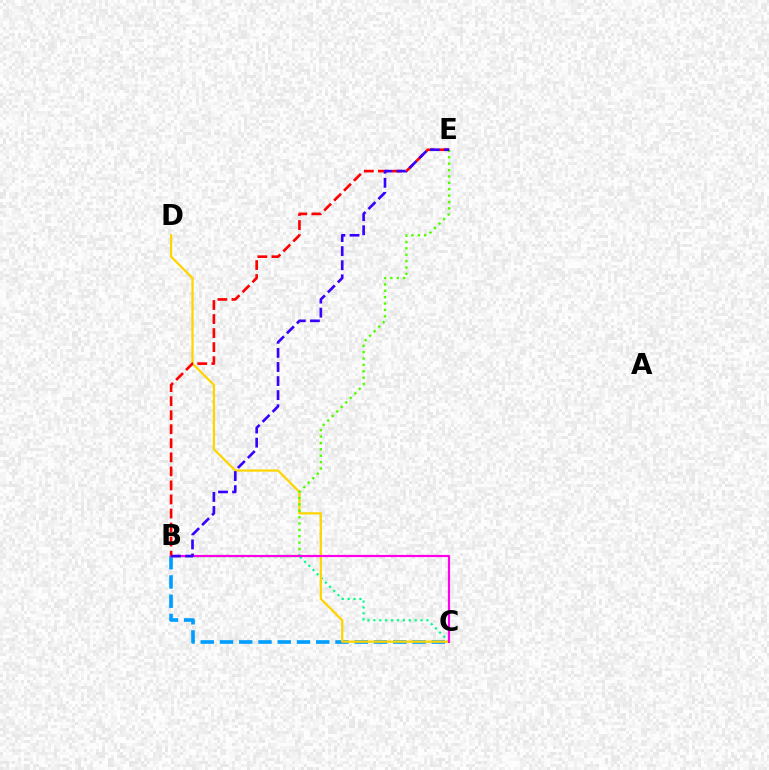{('B', 'C'): [{'color': '#009eff', 'line_style': 'dashed', 'thickness': 2.62}, {'color': '#00ff86', 'line_style': 'dotted', 'thickness': 1.6}, {'color': '#ff00ed', 'line_style': 'solid', 'thickness': 1.57}], ('C', 'D'): [{'color': '#ffd500', 'line_style': 'solid', 'thickness': 1.63}], ('B', 'E'): [{'color': '#4fff00', 'line_style': 'dotted', 'thickness': 1.73}, {'color': '#ff0000', 'line_style': 'dashed', 'thickness': 1.91}, {'color': '#3700ff', 'line_style': 'dashed', 'thickness': 1.91}]}